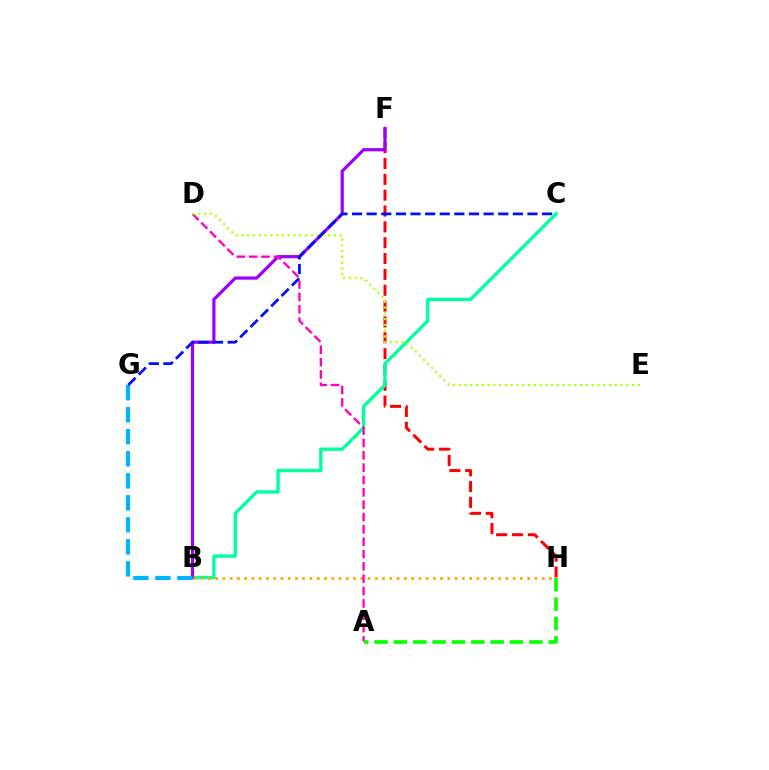{('F', 'H'): [{'color': '#ff0000', 'line_style': 'dashed', 'thickness': 2.15}], ('B', 'C'): [{'color': '#00ff9d', 'line_style': 'solid', 'thickness': 2.4}], ('B', 'F'): [{'color': '#9b00ff', 'line_style': 'solid', 'thickness': 2.3}], ('B', 'H'): [{'color': '#ffa500', 'line_style': 'dotted', 'thickness': 1.97}], ('A', 'D'): [{'color': '#ff00bd', 'line_style': 'dashed', 'thickness': 1.68}], ('D', 'E'): [{'color': '#b3ff00', 'line_style': 'dotted', 'thickness': 1.57}], ('B', 'G'): [{'color': '#00b5ff', 'line_style': 'dashed', 'thickness': 2.99}], ('A', 'H'): [{'color': '#08ff00', 'line_style': 'dashed', 'thickness': 2.63}], ('C', 'G'): [{'color': '#0010ff', 'line_style': 'dashed', 'thickness': 1.99}]}